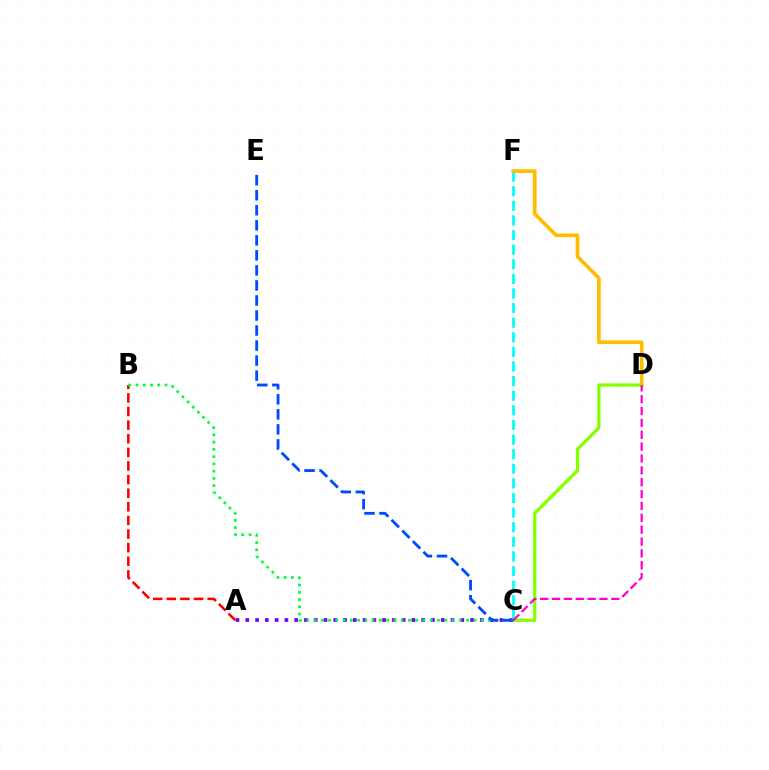{('A', 'C'): [{'color': '#7200ff', 'line_style': 'dotted', 'thickness': 2.66}], ('C', 'F'): [{'color': '#00fff6', 'line_style': 'dashed', 'thickness': 1.98}], ('A', 'B'): [{'color': '#ff0000', 'line_style': 'dashed', 'thickness': 1.85}], ('D', 'F'): [{'color': '#ffbd00', 'line_style': 'solid', 'thickness': 2.66}], ('C', 'D'): [{'color': '#84ff00', 'line_style': 'solid', 'thickness': 2.33}, {'color': '#ff00cf', 'line_style': 'dashed', 'thickness': 1.61}], ('B', 'C'): [{'color': '#00ff39', 'line_style': 'dotted', 'thickness': 1.97}], ('C', 'E'): [{'color': '#004bff', 'line_style': 'dashed', 'thickness': 2.04}]}